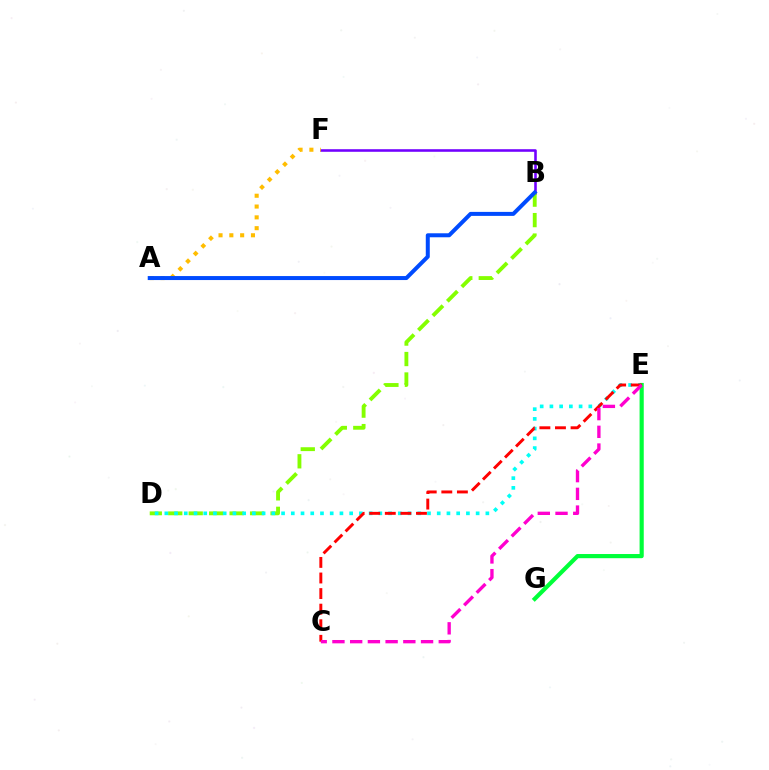{('B', 'F'): [{'color': '#7200ff', 'line_style': 'solid', 'thickness': 1.85}], ('B', 'D'): [{'color': '#84ff00', 'line_style': 'dashed', 'thickness': 2.78}], ('D', 'E'): [{'color': '#00fff6', 'line_style': 'dotted', 'thickness': 2.64}], ('E', 'G'): [{'color': '#00ff39', 'line_style': 'solid', 'thickness': 3.0}], ('C', 'E'): [{'color': '#ff0000', 'line_style': 'dashed', 'thickness': 2.12}, {'color': '#ff00cf', 'line_style': 'dashed', 'thickness': 2.41}], ('A', 'F'): [{'color': '#ffbd00', 'line_style': 'dotted', 'thickness': 2.94}], ('A', 'B'): [{'color': '#004bff', 'line_style': 'solid', 'thickness': 2.88}]}